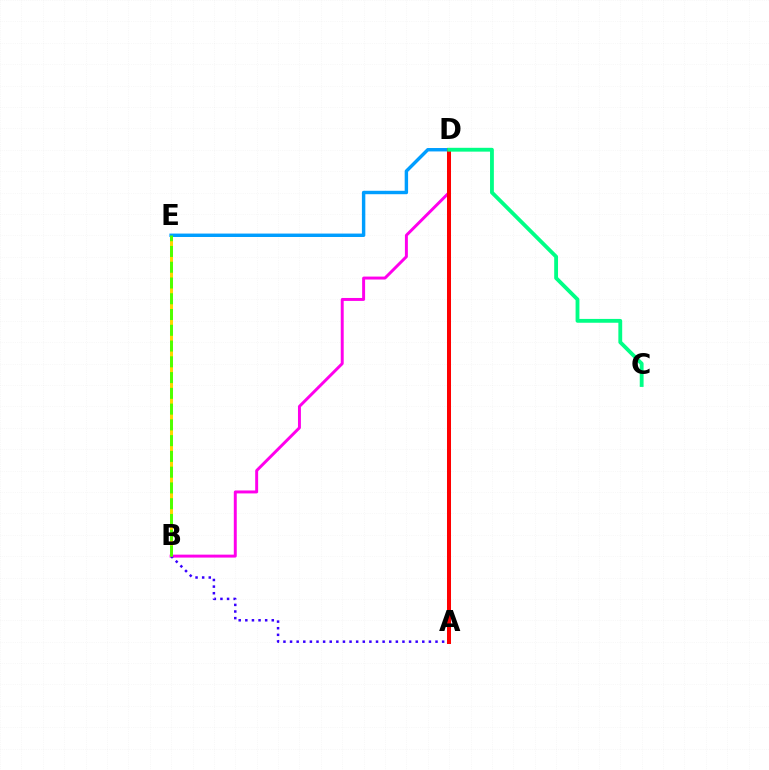{('B', 'D'): [{'color': '#ff00ed', 'line_style': 'solid', 'thickness': 2.13}], ('A', 'B'): [{'color': '#3700ff', 'line_style': 'dotted', 'thickness': 1.8}], ('B', 'E'): [{'color': '#ffd500', 'line_style': 'dashed', 'thickness': 2.17}, {'color': '#4fff00', 'line_style': 'dashed', 'thickness': 2.14}], ('D', 'E'): [{'color': '#009eff', 'line_style': 'solid', 'thickness': 2.46}], ('A', 'D'): [{'color': '#ff0000', 'line_style': 'solid', 'thickness': 2.89}], ('C', 'D'): [{'color': '#00ff86', 'line_style': 'solid', 'thickness': 2.76}]}